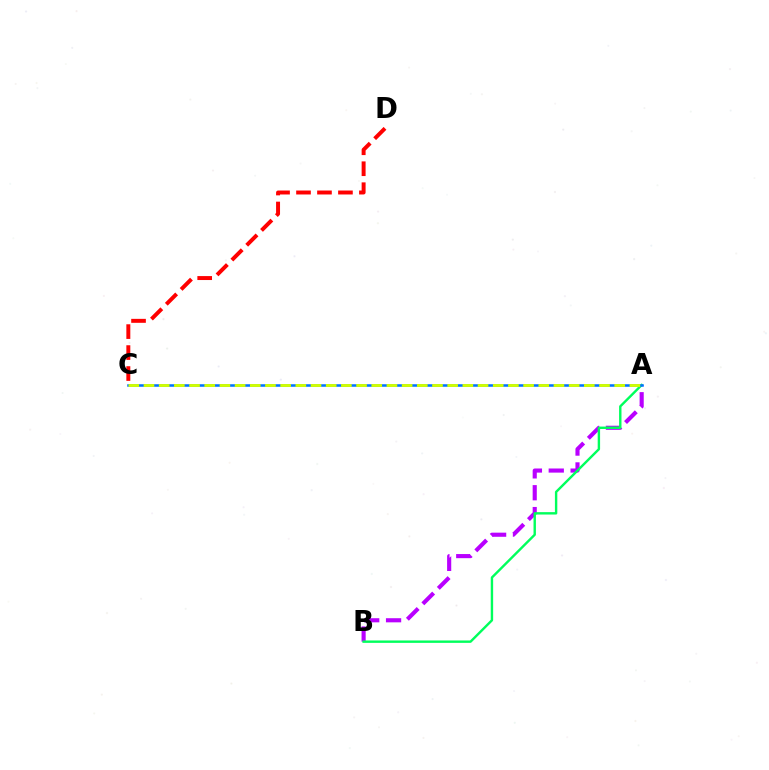{('C', 'D'): [{'color': '#ff0000', 'line_style': 'dashed', 'thickness': 2.85}], ('A', 'B'): [{'color': '#b900ff', 'line_style': 'dashed', 'thickness': 2.97}, {'color': '#00ff5c', 'line_style': 'solid', 'thickness': 1.73}], ('A', 'C'): [{'color': '#0074ff', 'line_style': 'solid', 'thickness': 1.83}, {'color': '#d1ff00', 'line_style': 'dashed', 'thickness': 2.06}]}